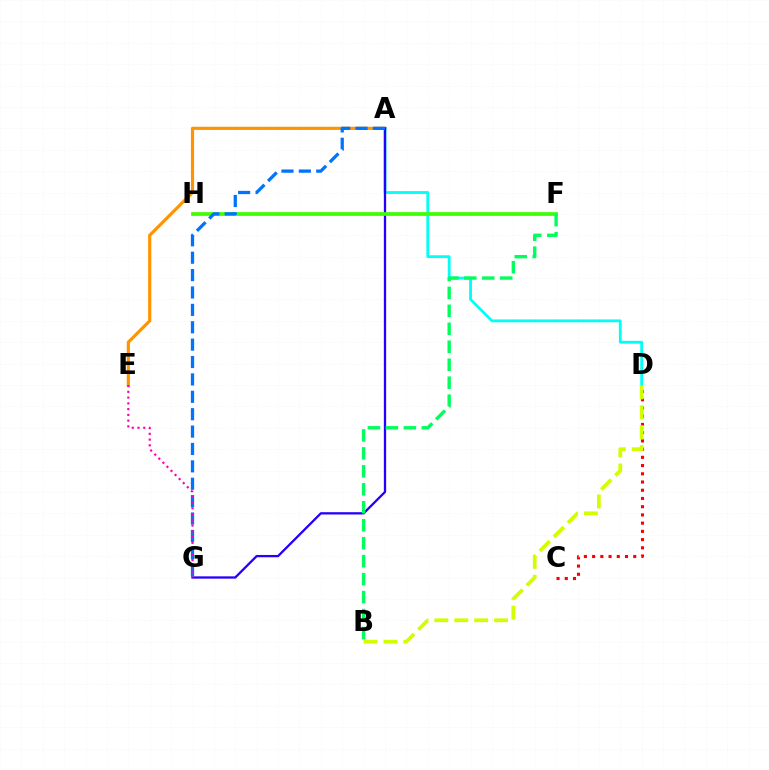{('A', 'E'): [{'color': '#ff9400', 'line_style': 'solid', 'thickness': 2.28}], ('F', 'H'): [{'color': '#b900ff', 'line_style': 'solid', 'thickness': 1.6}, {'color': '#3dff00', 'line_style': 'solid', 'thickness': 2.64}], ('A', 'D'): [{'color': '#00fff6', 'line_style': 'solid', 'thickness': 2.03}], ('C', 'D'): [{'color': '#ff0000', 'line_style': 'dotted', 'thickness': 2.23}], ('A', 'G'): [{'color': '#2500ff', 'line_style': 'solid', 'thickness': 1.65}, {'color': '#0074ff', 'line_style': 'dashed', 'thickness': 2.36}], ('E', 'G'): [{'color': '#ff00ac', 'line_style': 'dotted', 'thickness': 1.57}], ('B', 'D'): [{'color': '#d1ff00', 'line_style': 'dashed', 'thickness': 2.7}], ('B', 'F'): [{'color': '#00ff5c', 'line_style': 'dashed', 'thickness': 2.44}]}